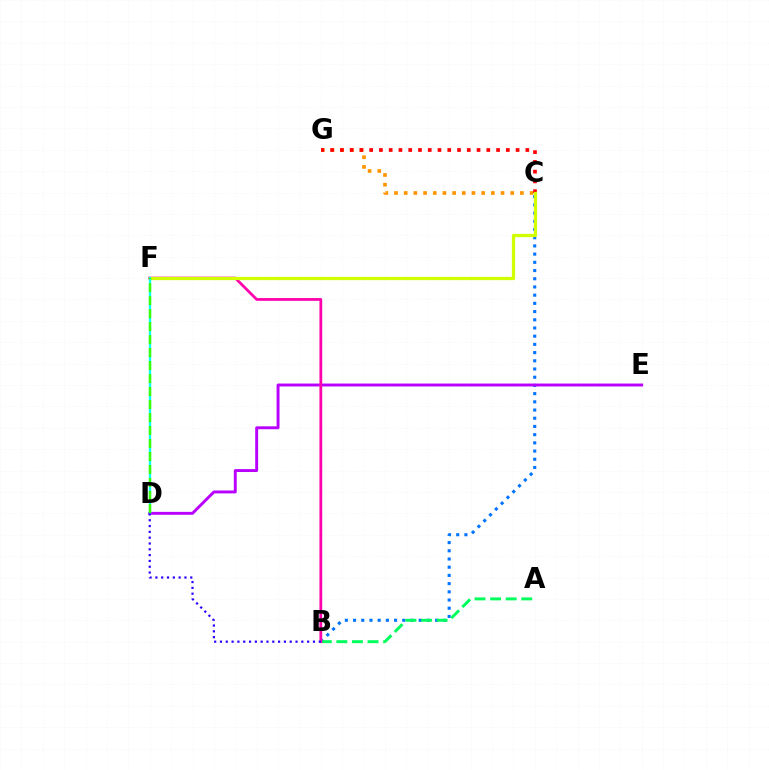{('B', 'C'): [{'color': '#0074ff', 'line_style': 'dotted', 'thickness': 2.23}], ('A', 'B'): [{'color': '#00ff5c', 'line_style': 'dashed', 'thickness': 2.12}], ('C', 'G'): [{'color': '#ff9400', 'line_style': 'dotted', 'thickness': 2.63}, {'color': '#ff0000', 'line_style': 'dotted', 'thickness': 2.65}], ('D', 'E'): [{'color': '#b900ff', 'line_style': 'solid', 'thickness': 2.1}], ('B', 'F'): [{'color': '#ff00ac', 'line_style': 'solid', 'thickness': 2.0}], ('C', 'F'): [{'color': '#d1ff00', 'line_style': 'solid', 'thickness': 2.35}], ('D', 'F'): [{'color': '#00fff6', 'line_style': 'solid', 'thickness': 1.65}, {'color': '#3dff00', 'line_style': 'dashed', 'thickness': 1.76}], ('B', 'D'): [{'color': '#2500ff', 'line_style': 'dotted', 'thickness': 1.58}]}